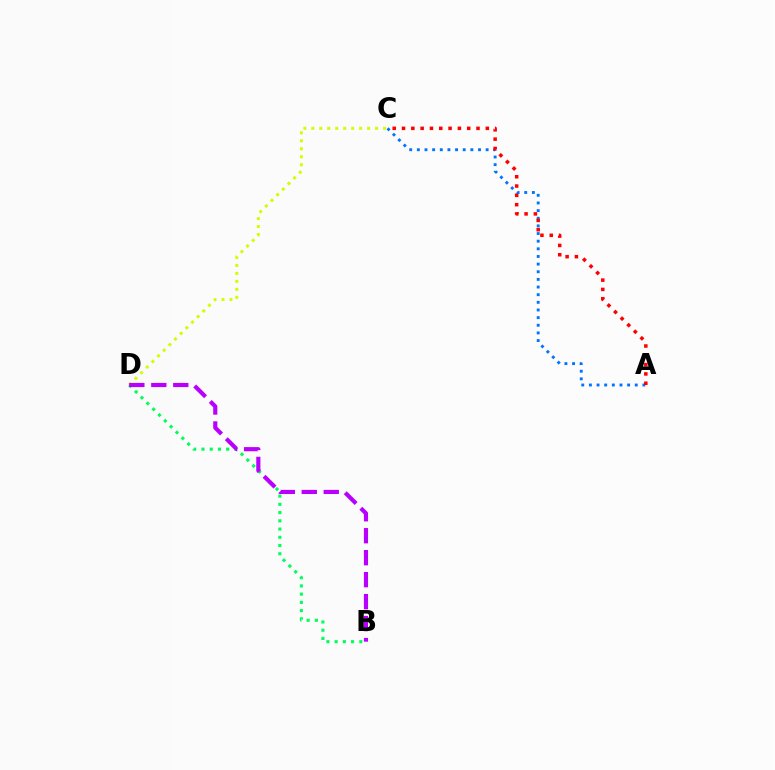{('A', 'C'): [{'color': '#0074ff', 'line_style': 'dotted', 'thickness': 2.08}, {'color': '#ff0000', 'line_style': 'dotted', 'thickness': 2.53}], ('C', 'D'): [{'color': '#d1ff00', 'line_style': 'dotted', 'thickness': 2.17}], ('B', 'D'): [{'color': '#00ff5c', 'line_style': 'dotted', 'thickness': 2.24}, {'color': '#b900ff', 'line_style': 'dashed', 'thickness': 2.98}]}